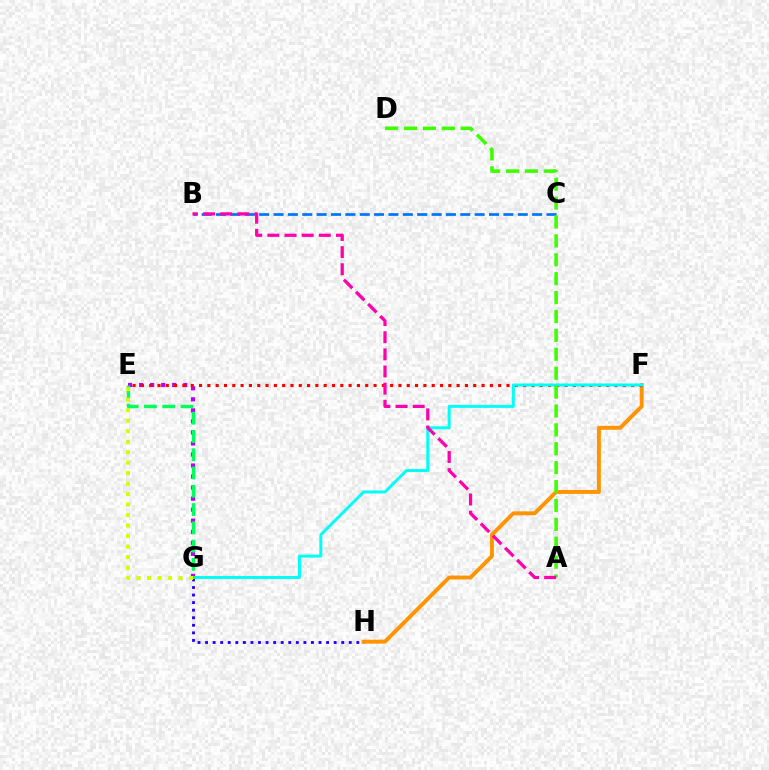{('G', 'H'): [{'color': '#2500ff', 'line_style': 'dotted', 'thickness': 2.05}], ('E', 'G'): [{'color': '#b900ff', 'line_style': 'dotted', 'thickness': 3.0}, {'color': '#00ff5c', 'line_style': 'dashed', 'thickness': 2.48}, {'color': '#d1ff00', 'line_style': 'dotted', 'thickness': 2.85}], ('B', 'C'): [{'color': '#0074ff', 'line_style': 'dashed', 'thickness': 1.95}], ('F', 'H'): [{'color': '#ff9400', 'line_style': 'solid', 'thickness': 2.82}], ('E', 'F'): [{'color': '#ff0000', 'line_style': 'dotted', 'thickness': 2.26}], ('F', 'G'): [{'color': '#00fff6', 'line_style': 'solid', 'thickness': 2.14}], ('A', 'D'): [{'color': '#3dff00', 'line_style': 'dashed', 'thickness': 2.57}], ('A', 'B'): [{'color': '#ff00ac', 'line_style': 'dashed', 'thickness': 2.33}]}